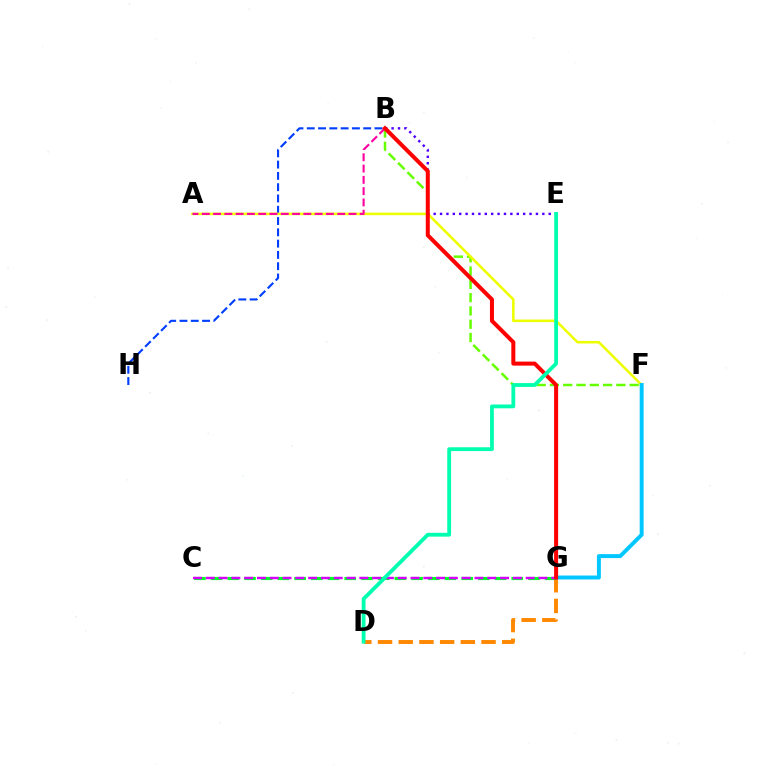{('B', 'H'): [{'color': '#003fff', 'line_style': 'dashed', 'thickness': 1.53}], ('C', 'G'): [{'color': '#00ff27', 'line_style': 'dashed', 'thickness': 2.27}, {'color': '#d600ff', 'line_style': 'dashed', 'thickness': 1.74}], ('D', 'G'): [{'color': '#ff8800', 'line_style': 'dashed', 'thickness': 2.81}], ('B', 'F'): [{'color': '#66ff00', 'line_style': 'dashed', 'thickness': 1.81}], ('A', 'F'): [{'color': '#eeff00', 'line_style': 'solid', 'thickness': 1.84}], ('A', 'B'): [{'color': '#ff00a0', 'line_style': 'dashed', 'thickness': 1.53}], ('B', 'E'): [{'color': '#4f00ff', 'line_style': 'dotted', 'thickness': 1.74}], ('F', 'G'): [{'color': '#00c7ff', 'line_style': 'solid', 'thickness': 2.85}], ('B', 'G'): [{'color': '#ff0000', 'line_style': 'solid', 'thickness': 2.89}], ('D', 'E'): [{'color': '#00ffaf', 'line_style': 'solid', 'thickness': 2.74}]}